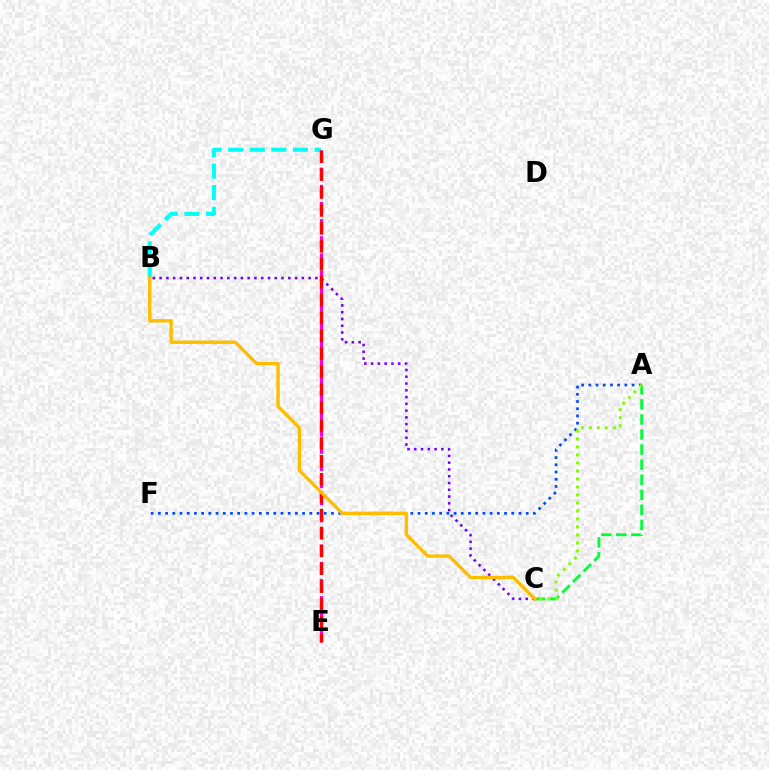{('B', 'G'): [{'color': '#00fff6', 'line_style': 'dashed', 'thickness': 2.93}], ('A', 'F'): [{'color': '#004bff', 'line_style': 'dotted', 'thickness': 1.96}], ('A', 'C'): [{'color': '#00ff39', 'line_style': 'dashed', 'thickness': 2.05}, {'color': '#84ff00', 'line_style': 'dotted', 'thickness': 2.17}], ('E', 'G'): [{'color': '#ff00cf', 'line_style': 'dashed', 'thickness': 2.33}, {'color': '#ff0000', 'line_style': 'dashed', 'thickness': 2.43}], ('B', 'C'): [{'color': '#7200ff', 'line_style': 'dotted', 'thickness': 1.84}, {'color': '#ffbd00', 'line_style': 'solid', 'thickness': 2.44}]}